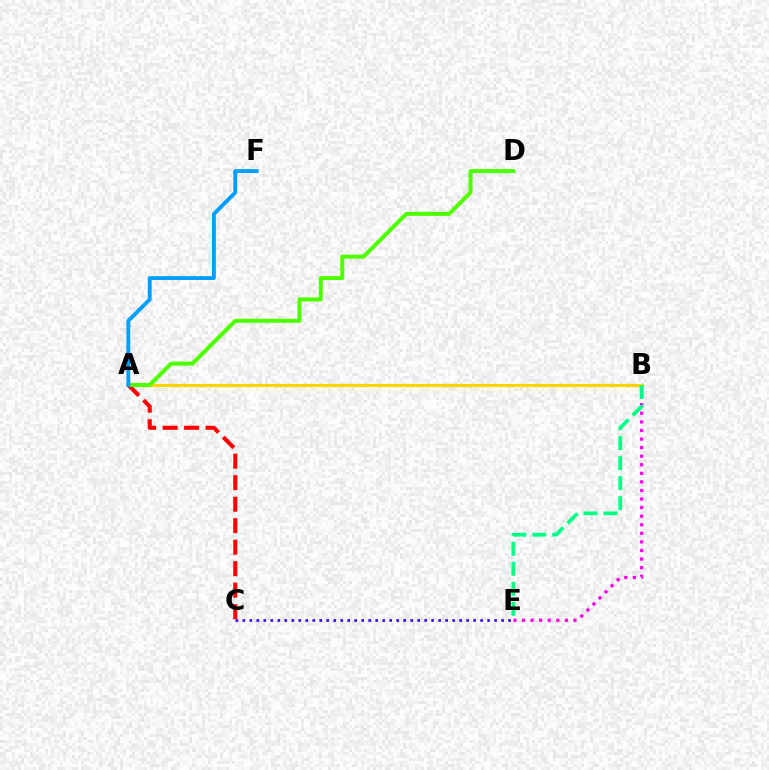{('C', 'E'): [{'color': '#3700ff', 'line_style': 'dotted', 'thickness': 1.9}], ('B', 'E'): [{'color': '#ff00ed', 'line_style': 'dotted', 'thickness': 2.33}, {'color': '#00ff86', 'line_style': 'dashed', 'thickness': 2.72}], ('A', 'B'): [{'color': '#ffd500', 'line_style': 'solid', 'thickness': 2.28}], ('A', 'C'): [{'color': '#ff0000', 'line_style': 'dashed', 'thickness': 2.92}], ('A', 'D'): [{'color': '#4fff00', 'line_style': 'solid', 'thickness': 2.91}], ('A', 'F'): [{'color': '#009eff', 'line_style': 'solid', 'thickness': 2.79}]}